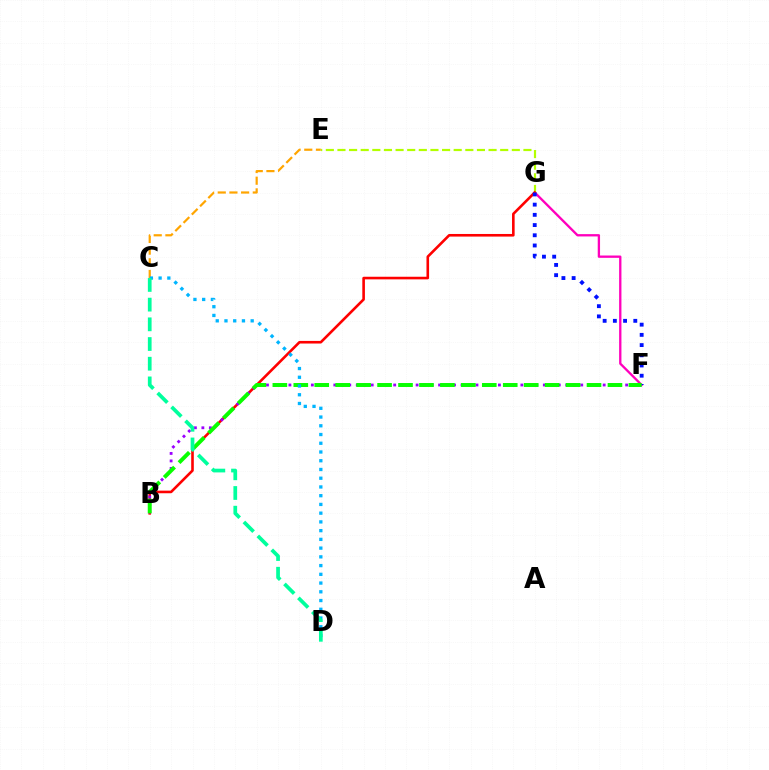{('F', 'G'): [{'color': '#ff00bd', 'line_style': 'solid', 'thickness': 1.67}, {'color': '#0010ff', 'line_style': 'dotted', 'thickness': 2.77}], ('E', 'G'): [{'color': '#b3ff00', 'line_style': 'dashed', 'thickness': 1.58}], ('B', 'G'): [{'color': '#ff0000', 'line_style': 'solid', 'thickness': 1.88}], ('B', 'F'): [{'color': '#9b00ff', 'line_style': 'dotted', 'thickness': 2.03}, {'color': '#08ff00', 'line_style': 'dashed', 'thickness': 2.85}], ('C', 'E'): [{'color': '#ffa500', 'line_style': 'dashed', 'thickness': 1.59}], ('C', 'D'): [{'color': '#00b5ff', 'line_style': 'dotted', 'thickness': 2.37}, {'color': '#00ff9d', 'line_style': 'dashed', 'thickness': 2.68}]}